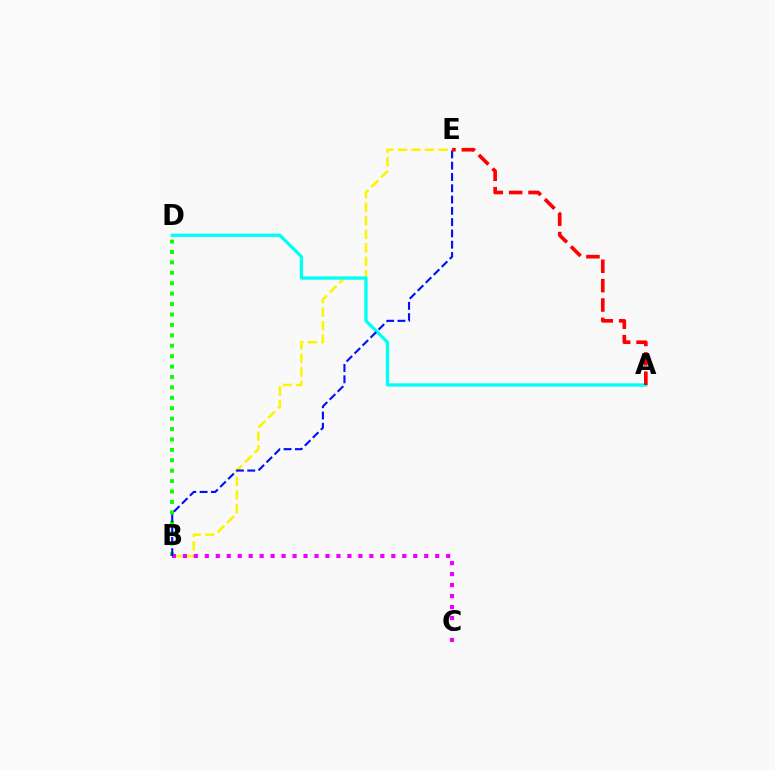{('B', 'E'): [{'color': '#fcf500', 'line_style': 'dashed', 'thickness': 1.84}, {'color': '#0010ff', 'line_style': 'dashed', 'thickness': 1.53}], ('A', 'D'): [{'color': '#00fff6', 'line_style': 'solid', 'thickness': 2.37}], ('B', 'D'): [{'color': '#08ff00', 'line_style': 'dotted', 'thickness': 2.83}], ('B', 'C'): [{'color': '#ee00ff', 'line_style': 'dotted', 'thickness': 2.98}], ('A', 'E'): [{'color': '#ff0000', 'line_style': 'dashed', 'thickness': 2.63}]}